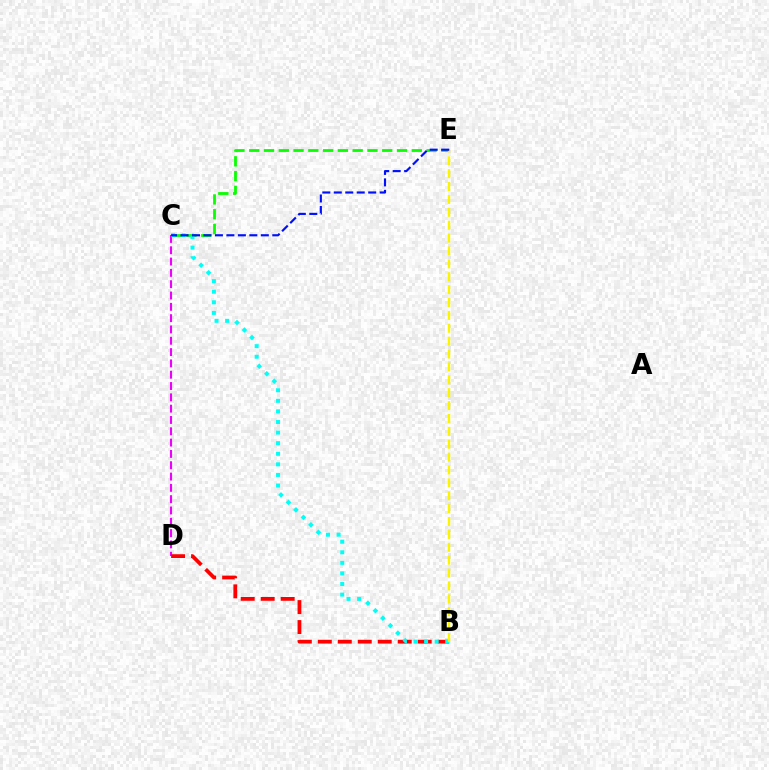{('C', 'E'): [{'color': '#08ff00', 'line_style': 'dashed', 'thickness': 2.01}, {'color': '#0010ff', 'line_style': 'dashed', 'thickness': 1.56}], ('C', 'D'): [{'color': '#ee00ff', 'line_style': 'dashed', 'thickness': 1.54}], ('B', 'D'): [{'color': '#ff0000', 'line_style': 'dashed', 'thickness': 2.71}], ('B', 'C'): [{'color': '#00fff6', 'line_style': 'dotted', 'thickness': 2.88}], ('B', 'E'): [{'color': '#fcf500', 'line_style': 'dashed', 'thickness': 1.75}]}